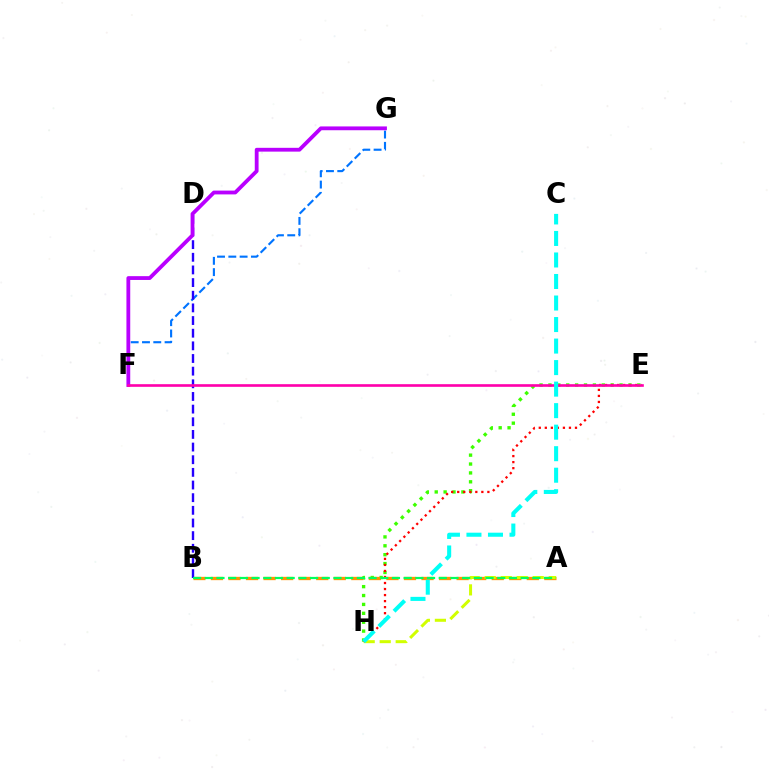{('E', 'H'): [{'color': '#3dff00', 'line_style': 'dotted', 'thickness': 2.42}, {'color': '#ff0000', 'line_style': 'dotted', 'thickness': 1.64}], ('A', 'B'): [{'color': '#ff9400', 'line_style': 'dashed', 'thickness': 2.38}, {'color': '#00ff5c', 'line_style': 'dashed', 'thickness': 1.59}], ('A', 'H'): [{'color': '#d1ff00', 'line_style': 'dashed', 'thickness': 2.18}], ('F', 'G'): [{'color': '#0074ff', 'line_style': 'dashed', 'thickness': 1.53}, {'color': '#b900ff', 'line_style': 'solid', 'thickness': 2.74}], ('B', 'D'): [{'color': '#2500ff', 'line_style': 'dashed', 'thickness': 1.72}], ('E', 'F'): [{'color': '#ff00ac', 'line_style': 'solid', 'thickness': 1.9}], ('C', 'H'): [{'color': '#00fff6', 'line_style': 'dashed', 'thickness': 2.92}]}